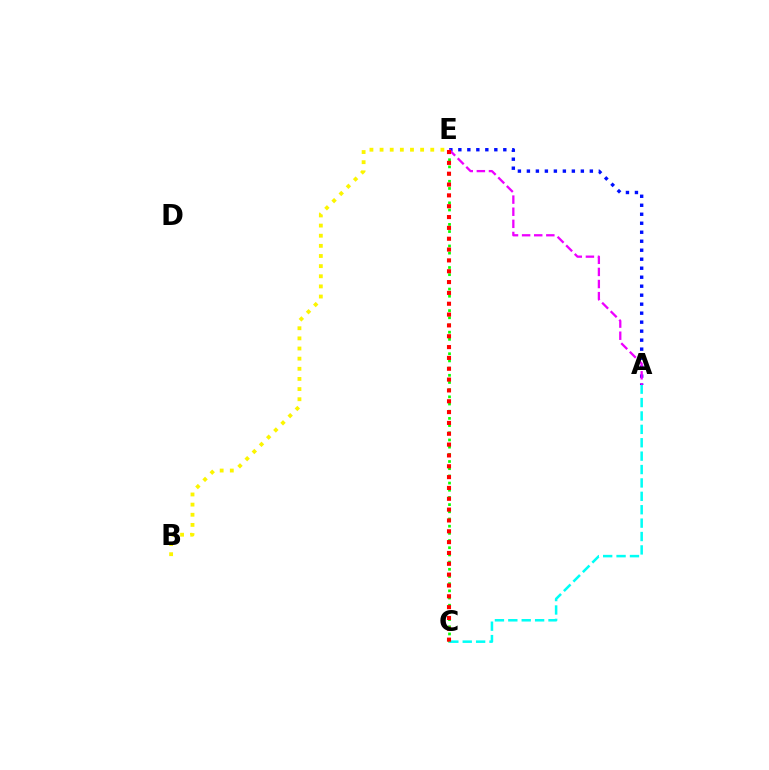{('A', 'E'): [{'color': '#0010ff', 'line_style': 'dotted', 'thickness': 2.44}, {'color': '#ee00ff', 'line_style': 'dashed', 'thickness': 1.65}], ('B', 'E'): [{'color': '#fcf500', 'line_style': 'dotted', 'thickness': 2.75}], ('C', 'E'): [{'color': '#08ff00', 'line_style': 'dotted', 'thickness': 1.95}, {'color': '#ff0000', 'line_style': 'dotted', 'thickness': 2.94}], ('A', 'C'): [{'color': '#00fff6', 'line_style': 'dashed', 'thickness': 1.82}]}